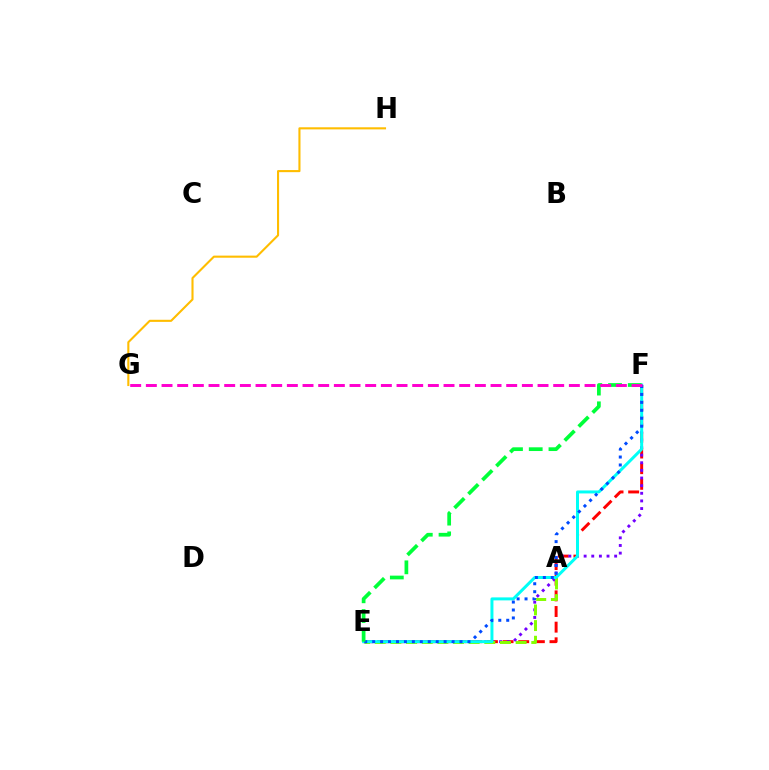{('G', 'H'): [{'color': '#ffbd00', 'line_style': 'solid', 'thickness': 1.51}], ('E', 'F'): [{'color': '#ff0000', 'line_style': 'dashed', 'thickness': 2.12}, {'color': '#7200ff', 'line_style': 'dotted', 'thickness': 2.07}, {'color': '#00fff6', 'line_style': 'solid', 'thickness': 2.15}, {'color': '#004bff', 'line_style': 'dotted', 'thickness': 2.16}, {'color': '#00ff39', 'line_style': 'dashed', 'thickness': 2.68}], ('A', 'E'): [{'color': '#84ff00', 'line_style': 'dashed', 'thickness': 2.13}], ('F', 'G'): [{'color': '#ff00cf', 'line_style': 'dashed', 'thickness': 2.13}]}